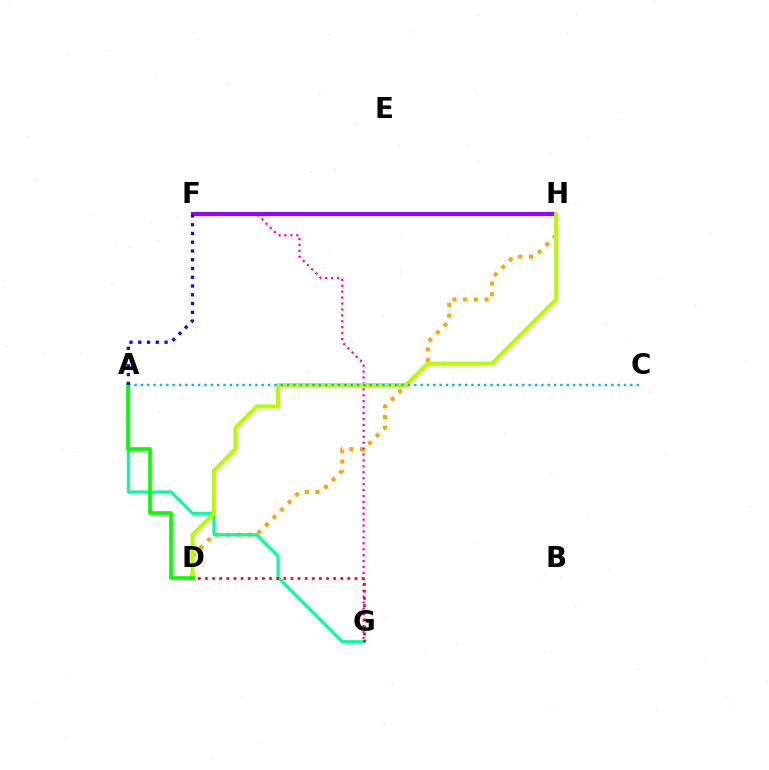{('D', 'H'): [{'color': '#ffa500', 'line_style': 'dotted', 'thickness': 2.9}, {'color': '#b3ff00', 'line_style': 'solid', 'thickness': 2.86}], ('A', 'G'): [{'color': '#00ff9d', 'line_style': 'solid', 'thickness': 2.21}], ('F', 'G'): [{'color': '#ff00bd', 'line_style': 'dotted', 'thickness': 1.61}], ('F', 'H'): [{'color': '#9b00ff', 'line_style': 'solid', 'thickness': 2.98}], ('A', 'D'): [{'color': '#08ff00', 'line_style': 'solid', 'thickness': 2.67}], ('A', 'C'): [{'color': '#00b5ff', 'line_style': 'dotted', 'thickness': 1.73}], ('D', 'G'): [{'color': '#ff0000', 'line_style': 'dotted', 'thickness': 1.93}], ('A', 'F'): [{'color': '#0010ff', 'line_style': 'dotted', 'thickness': 2.38}]}